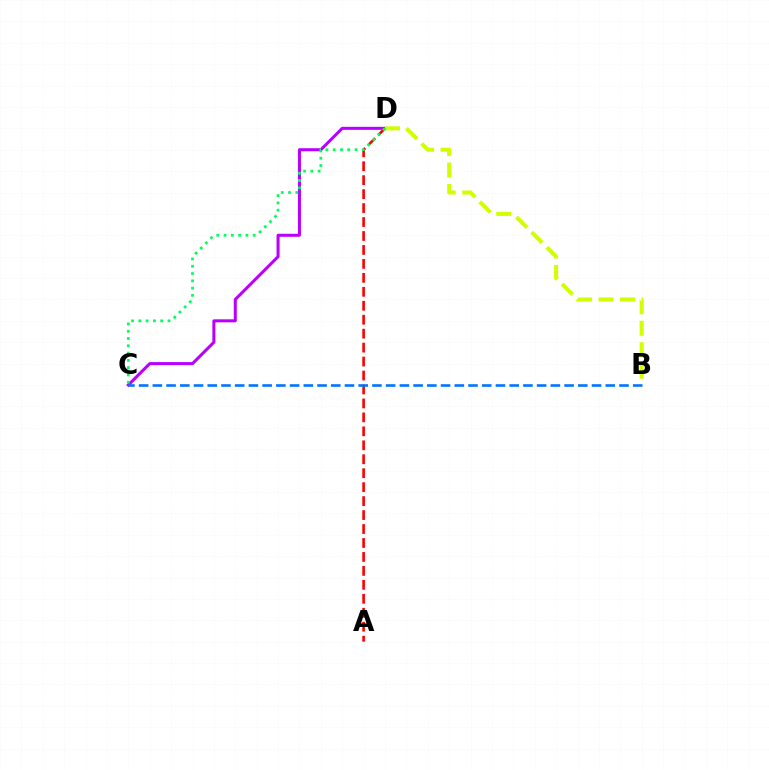{('C', 'D'): [{'color': '#b900ff', 'line_style': 'solid', 'thickness': 2.18}, {'color': '#00ff5c', 'line_style': 'dotted', 'thickness': 1.98}], ('B', 'D'): [{'color': '#d1ff00', 'line_style': 'dashed', 'thickness': 2.92}], ('A', 'D'): [{'color': '#ff0000', 'line_style': 'dashed', 'thickness': 1.9}], ('B', 'C'): [{'color': '#0074ff', 'line_style': 'dashed', 'thickness': 1.86}]}